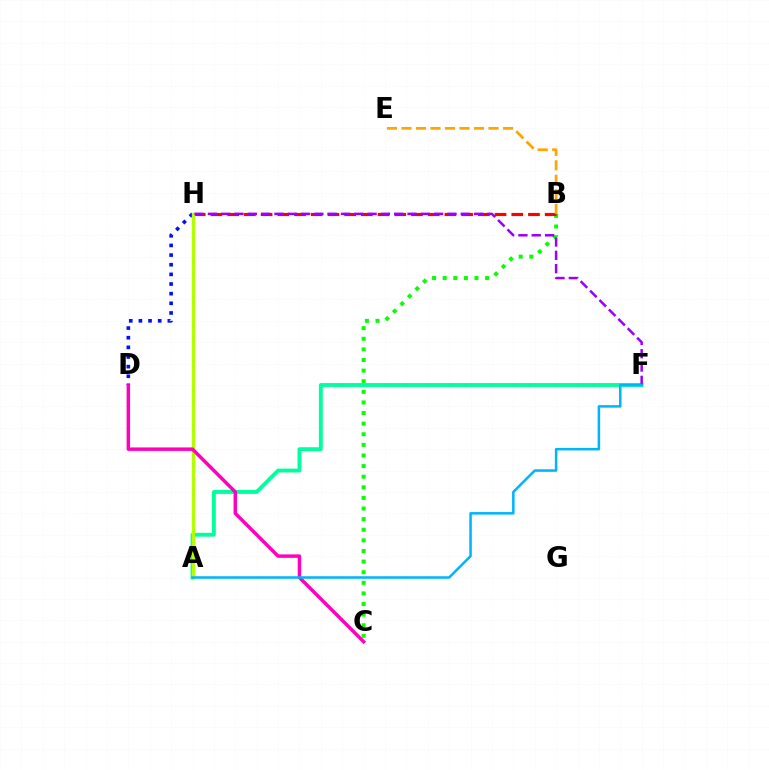{('D', 'H'): [{'color': '#0010ff', 'line_style': 'dotted', 'thickness': 2.62}], ('B', 'C'): [{'color': '#08ff00', 'line_style': 'dotted', 'thickness': 2.88}], ('B', 'H'): [{'color': '#ff0000', 'line_style': 'dashed', 'thickness': 2.27}], ('A', 'F'): [{'color': '#00ff9d', 'line_style': 'solid', 'thickness': 2.78}, {'color': '#00b5ff', 'line_style': 'solid', 'thickness': 1.82}], ('A', 'H'): [{'color': '#b3ff00', 'line_style': 'solid', 'thickness': 2.43}], ('B', 'E'): [{'color': '#ffa500', 'line_style': 'dashed', 'thickness': 1.97}], ('C', 'D'): [{'color': '#ff00bd', 'line_style': 'solid', 'thickness': 2.49}], ('F', 'H'): [{'color': '#9b00ff', 'line_style': 'dashed', 'thickness': 1.81}]}